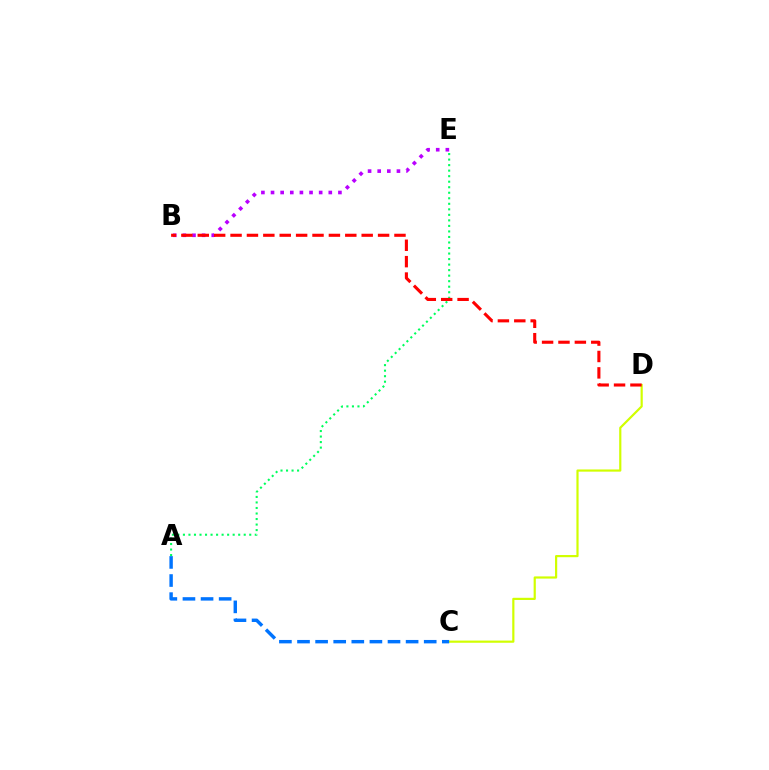{('B', 'E'): [{'color': '#b900ff', 'line_style': 'dotted', 'thickness': 2.62}], ('C', 'D'): [{'color': '#d1ff00', 'line_style': 'solid', 'thickness': 1.58}], ('A', 'C'): [{'color': '#0074ff', 'line_style': 'dashed', 'thickness': 2.46}], ('A', 'E'): [{'color': '#00ff5c', 'line_style': 'dotted', 'thickness': 1.5}], ('B', 'D'): [{'color': '#ff0000', 'line_style': 'dashed', 'thickness': 2.23}]}